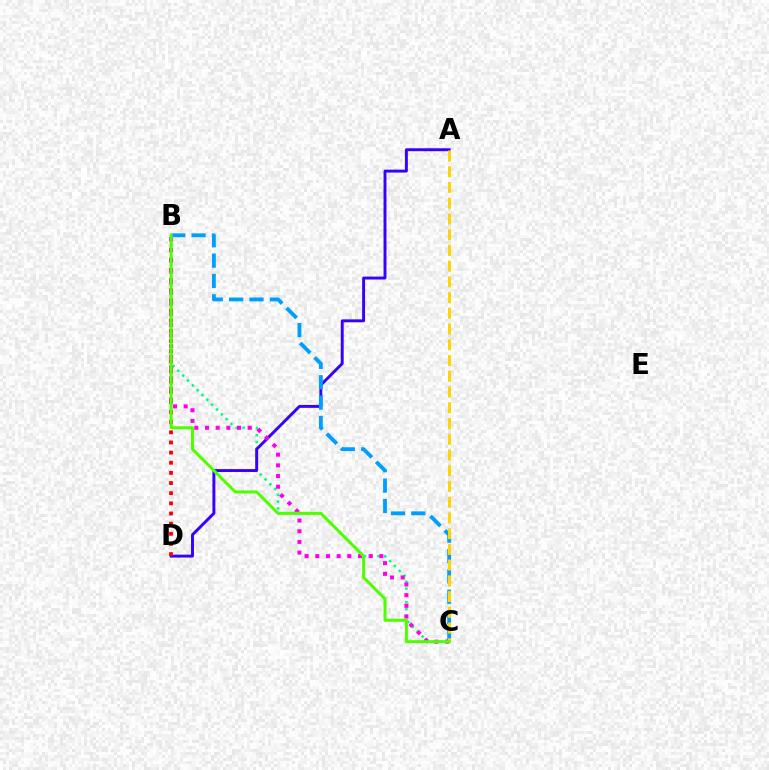{('B', 'C'): [{'color': '#00ff86', 'line_style': 'dotted', 'thickness': 1.86}, {'color': '#009eff', 'line_style': 'dashed', 'thickness': 2.76}, {'color': '#ff00ed', 'line_style': 'dotted', 'thickness': 2.9}, {'color': '#4fff00', 'line_style': 'solid', 'thickness': 2.17}], ('A', 'D'): [{'color': '#3700ff', 'line_style': 'solid', 'thickness': 2.11}], ('B', 'D'): [{'color': '#ff0000', 'line_style': 'dotted', 'thickness': 2.76}], ('A', 'C'): [{'color': '#ffd500', 'line_style': 'dashed', 'thickness': 2.14}]}